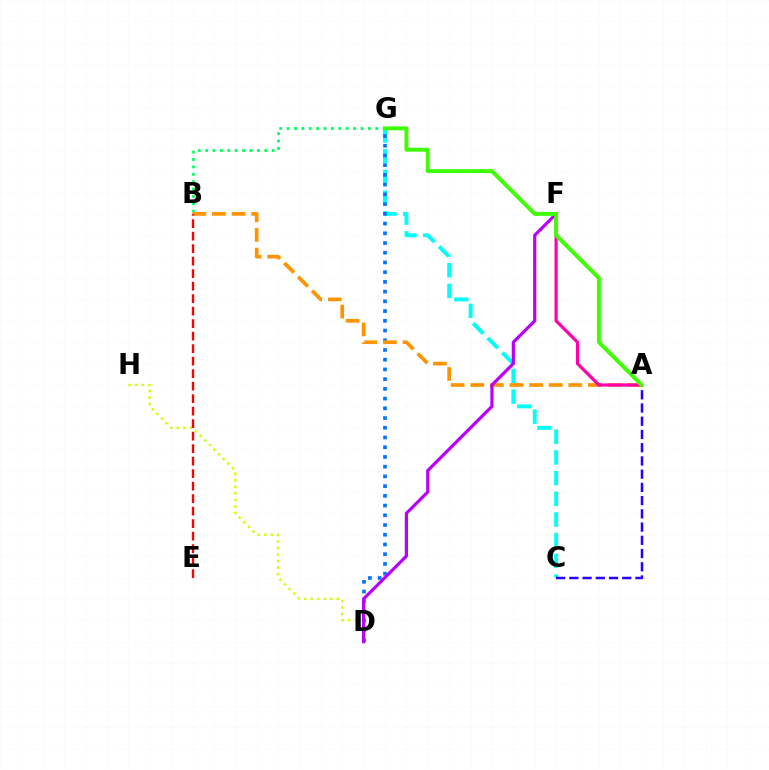{('D', 'H'): [{'color': '#d1ff00', 'line_style': 'dotted', 'thickness': 1.78}], ('B', 'G'): [{'color': '#00ff5c', 'line_style': 'dotted', 'thickness': 2.01}], ('C', 'G'): [{'color': '#00fff6', 'line_style': 'dashed', 'thickness': 2.81}], ('A', 'C'): [{'color': '#2500ff', 'line_style': 'dashed', 'thickness': 1.8}], ('D', 'G'): [{'color': '#0074ff', 'line_style': 'dotted', 'thickness': 2.64}], ('A', 'B'): [{'color': '#ff9400', 'line_style': 'dashed', 'thickness': 2.66}], ('B', 'E'): [{'color': '#ff0000', 'line_style': 'dashed', 'thickness': 1.7}], ('D', 'F'): [{'color': '#b900ff', 'line_style': 'solid', 'thickness': 2.3}], ('A', 'F'): [{'color': '#ff00ac', 'line_style': 'solid', 'thickness': 2.29}], ('A', 'G'): [{'color': '#3dff00', 'line_style': 'solid', 'thickness': 2.82}]}